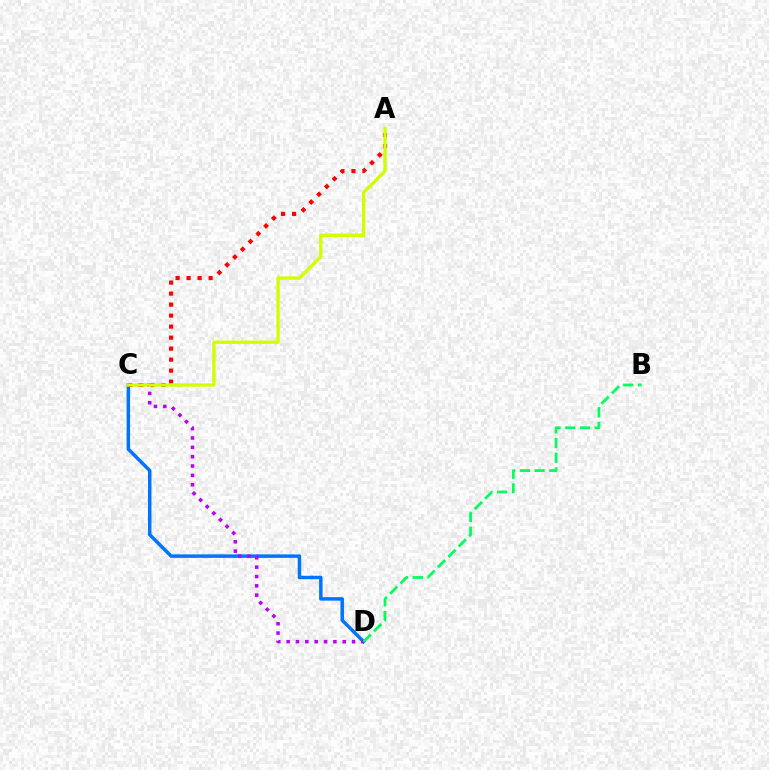{('C', 'D'): [{'color': '#0074ff', 'line_style': 'solid', 'thickness': 2.5}, {'color': '#b900ff', 'line_style': 'dotted', 'thickness': 2.54}], ('A', 'C'): [{'color': '#ff0000', 'line_style': 'dotted', 'thickness': 2.99}, {'color': '#d1ff00', 'line_style': 'solid', 'thickness': 2.4}], ('B', 'D'): [{'color': '#00ff5c', 'line_style': 'dashed', 'thickness': 2.0}]}